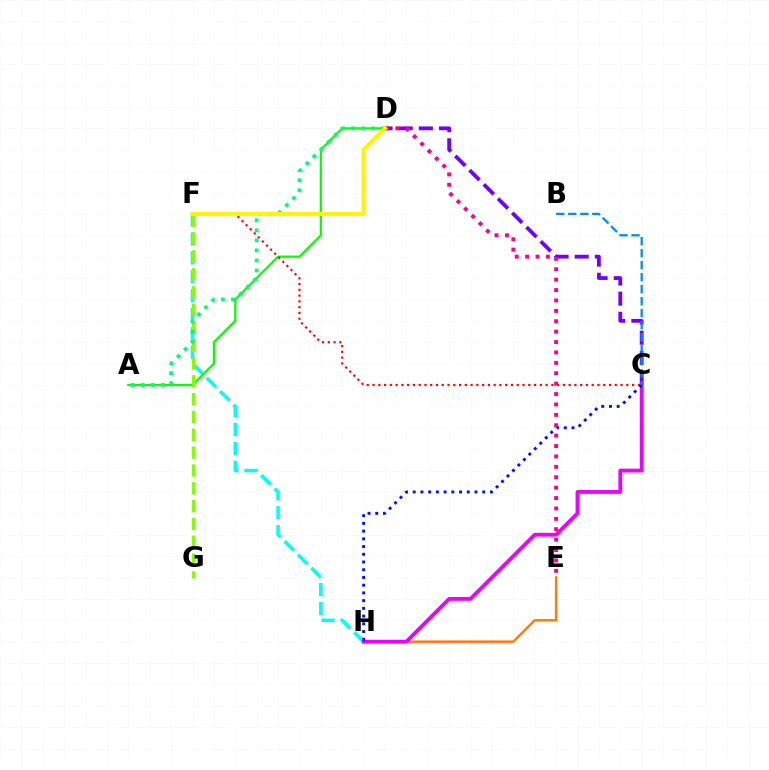{('A', 'D'): [{'color': '#08ff00', 'line_style': 'solid', 'thickness': 1.62}, {'color': '#00ff74', 'line_style': 'dotted', 'thickness': 2.73}], ('F', 'H'): [{'color': '#00fff6', 'line_style': 'dashed', 'thickness': 2.57}], ('C', 'F'): [{'color': '#ff0000', 'line_style': 'dotted', 'thickness': 1.57}], ('C', 'D'): [{'color': '#7200ff', 'line_style': 'dashed', 'thickness': 2.74}], ('E', 'H'): [{'color': '#ff7c00', 'line_style': 'solid', 'thickness': 1.77}], ('C', 'H'): [{'color': '#ee00ff', 'line_style': 'solid', 'thickness': 2.76}, {'color': '#0010ff', 'line_style': 'dotted', 'thickness': 2.1}], ('F', 'G'): [{'color': '#84ff00', 'line_style': 'dashed', 'thickness': 2.42}], ('D', 'E'): [{'color': '#ff0094', 'line_style': 'dotted', 'thickness': 2.83}], ('B', 'C'): [{'color': '#008cff', 'line_style': 'dashed', 'thickness': 1.63}], ('D', 'F'): [{'color': '#fcf500', 'line_style': 'solid', 'thickness': 2.9}]}